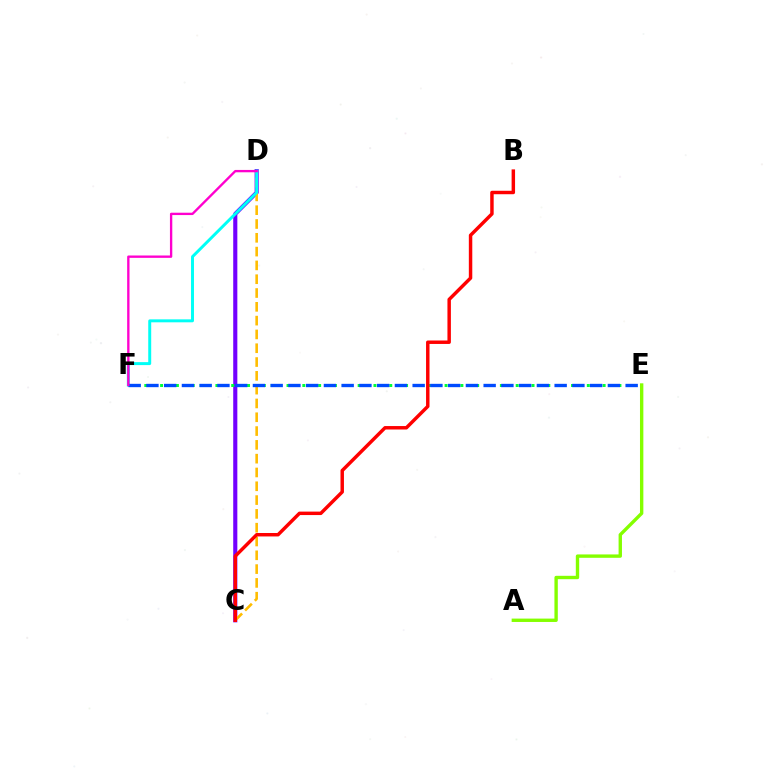{('C', 'D'): [{'color': '#7200ff', 'line_style': 'solid', 'thickness': 2.96}, {'color': '#ffbd00', 'line_style': 'dashed', 'thickness': 1.88}], ('E', 'F'): [{'color': '#00ff39', 'line_style': 'dotted', 'thickness': 2.15}, {'color': '#004bff', 'line_style': 'dashed', 'thickness': 2.41}], ('D', 'F'): [{'color': '#00fff6', 'line_style': 'solid', 'thickness': 2.13}, {'color': '#ff00cf', 'line_style': 'solid', 'thickness': 1.69}], ('B', 'C'): [{'color': '#ff0000', 'line_style': 'solid', 'thickness': 2.49}], ('A', 'E'): [{'color': '#84ff00', 'line_style': 'solid', 'thickness': 2.43}]}